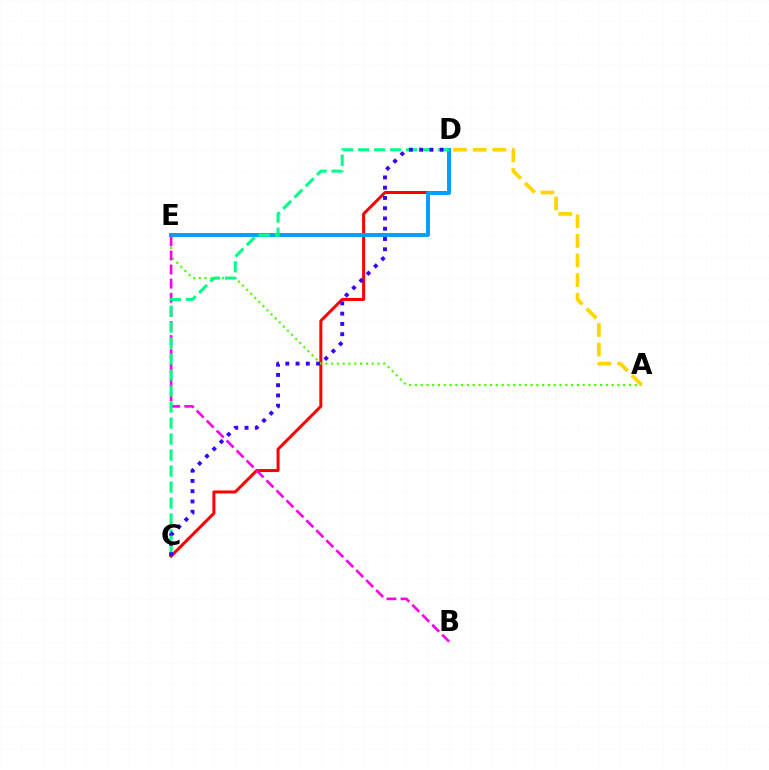{('C', 'D'): [{'color': '#ff0000', 'line_style': 'solid', 'thickness': 2.16}, {'color': '#00ff86', 'line_style': 'dashed', 'thickness': 2.17}, {'color': '#3700ff', 'line_style': 'dotted', 'thickness': 2.79}], ('A', 'E'): [{'color': '#4fff00', 'line_style': 'dotted', 'thickness': 1.57}], ('D', 'E'): [{'color': '#009eff', 'line_style': 'solid', 'thickness': 2.81}], ('B', 'E'): [{'color': '#ff00ed', 'line_style': 'dashed', 'thickness': 1.91}], ('A', 'D'): [{'color': '#ffd500', 'line_style': 'dashed', 'thickness': 2.66}]}